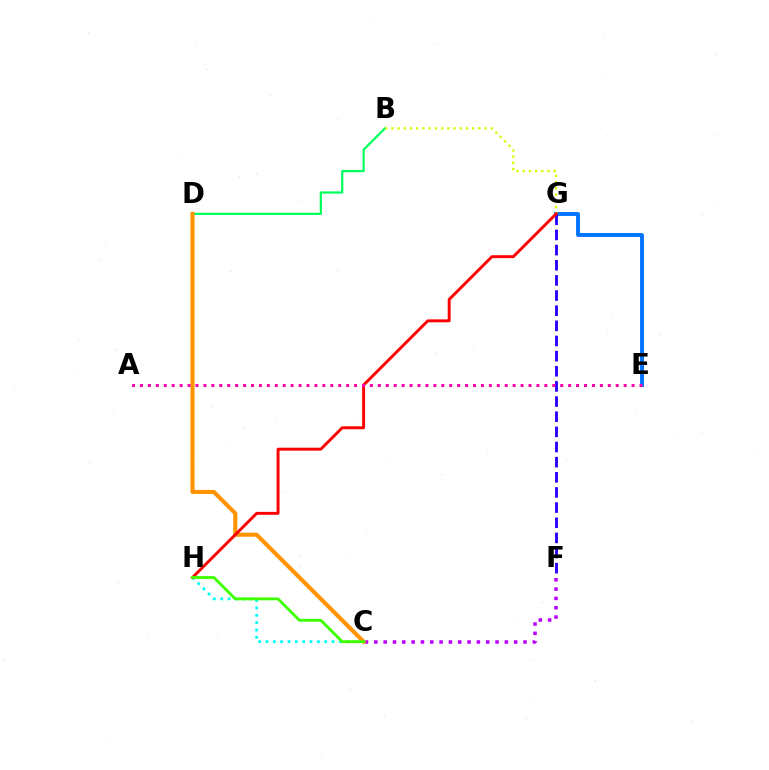{('C', 'H'): [{'color': '#00fff6', 'line_style': 'dotted', 'thickness': 1.99}, {'color': '#3dff00', 'line_style': 'solid', 'thickness': 2.05}], ('E', 'G'): [{'color': '#0074ff', 'line_style': 'solid', 'thickness': 2.81}], ('F', 'G'): [{'color': '#2500ff', 'line_style': 'dashed', 'thickness': 2.06}], ('C', 'F'): [{'color': '#b900ff', 'line_style': 'dotted', 'thickness': 2.53}], ('B', 'D'): [{'color': '#00ff5c', 'line_style': 'solid', 'thickness': 1.59}], ('C', 'D'): [{'color': '#ff9400', 'line_style': 'solid', 'thickness': 2.93}], ('B', 'G'): [{'color': '#d1ff00', 'line_style': 'dotted', 'thickness': 1.69}], ('G', 'H'): [{'color': '#ff0000', 'line_style': 'solid', 'thickness': 2.11}], ('A', 'E'): [{'color': '#ff00ac', 'line_style': 'dotted', 'thickness': 2.15}]}